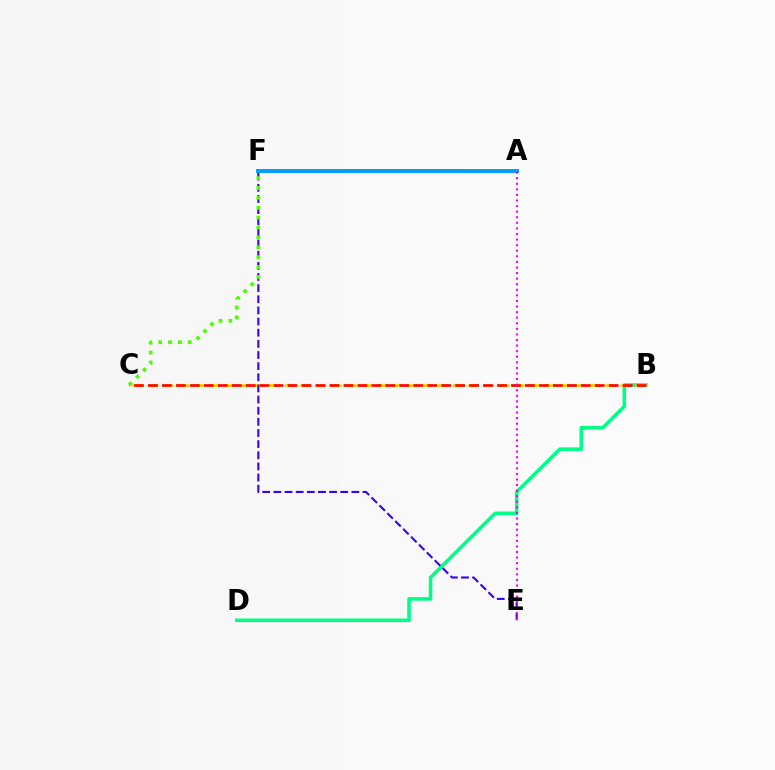{('B', 'D'): [{'color': '#00ff86', 'line_style': 'solid', 'thickness': 2.56}], ('B', 'C'): [{'color': '#ffd500', 'line_style': 'dashed', 'thickness': 2.07}, {'color': '#ff0000', 'line_style': 'dashed', 'thickness': 1.9}], ('E', 'F'): [{'color': '#3700ff', 'line_style': 'dashed', 'thickness': 1.51}], ('A', 'F'): [{'color': '#009eff', 'line_style': 'solid', 'thickness': 2.85}], ('C', 'F'): [{'color': '#4fff00', 'line_style': 'dotted', 'thickness': 2.69}], ('A', 'E'): [{'color': '#ff00ed', 'line_style': 'dotted', 'thickness': 1.52}]}